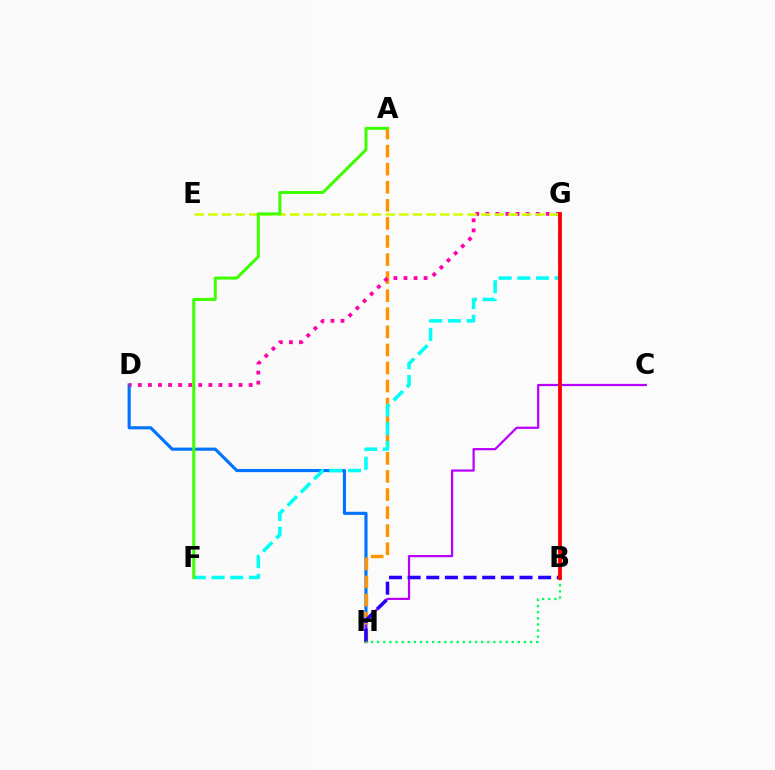{('D', 'H'): [{'color': '#0074ff', 'line_style': 'solid', 'thickness': 2.25}], ('C', 'H'): [{'color': '#b900ff', 'line_style': 'solid', 'thickness': 1.59}], ('A', 'H'): [{'color': '#ff9400', 'line_style': 'dashed', 'thickness': 2.46}], ('F', 'G'): [{'color': '#00fff6', 'line_style': 'dashed', 'thickness': 2.54}], ('D', 'G'): [{'color': '#ff00ac', 'line_style': 'dotted', 'thickness': 2.74}], ('E', 'G'): [{'color': '#d1ff00', 'line_style': 'dashed', 'thickness': 1.85}], ('A', 'F'): [{'color': '#3dff00', 'line_style': 'solid', 'thickness': 2.17}], ('B', 'H'): [{'color': '#2500ff', 'line_style': 'dashed', 'thickness': 2.53}, {'color': '#00ff5c', 'line_style': 'dotted', 'thickness': 1.66}], ('B', 'G'): [{'color': '#ff0000', 'line_style': 'solid', 'thickness': 2.74}]}